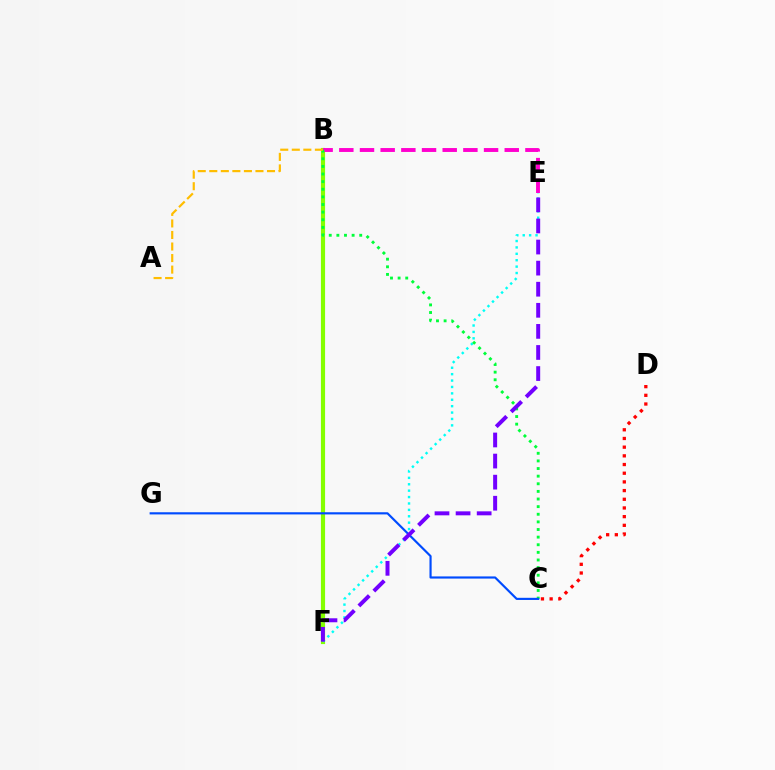{('B', 'F'): [{'color': '#84ff00', 'line_style': 'solid', 'thickness': 2.99}], ('E', 'F'): [{'color': '#00fff6', 'line_style': 'dotted', 'thickness': 1.74}, {'color': '#7200ff', 'line_style': 'dashed', 'thickness': 2.86}], ('B', 'E'): [{'color': '#ff00cf', 'line_style': 'dashed', 'thickness': 2.81}], ('B', 'C'): [{'color': '#00ff39', 'line_style': 'dotted', 'thickness': 2.07}], ('A', 'B'): [{'color': '#ffbd00', 'line_style': 'dashed', 'thickness': 1.57}], ('C', 'D'): [{'color': '#ff0000', 'line_style': 'dotted', 'thickness': 2.36}], ('C', 'G'): [{'color': '#004bff', 'line_style': 'solid', 'thickness': 1.56}]}